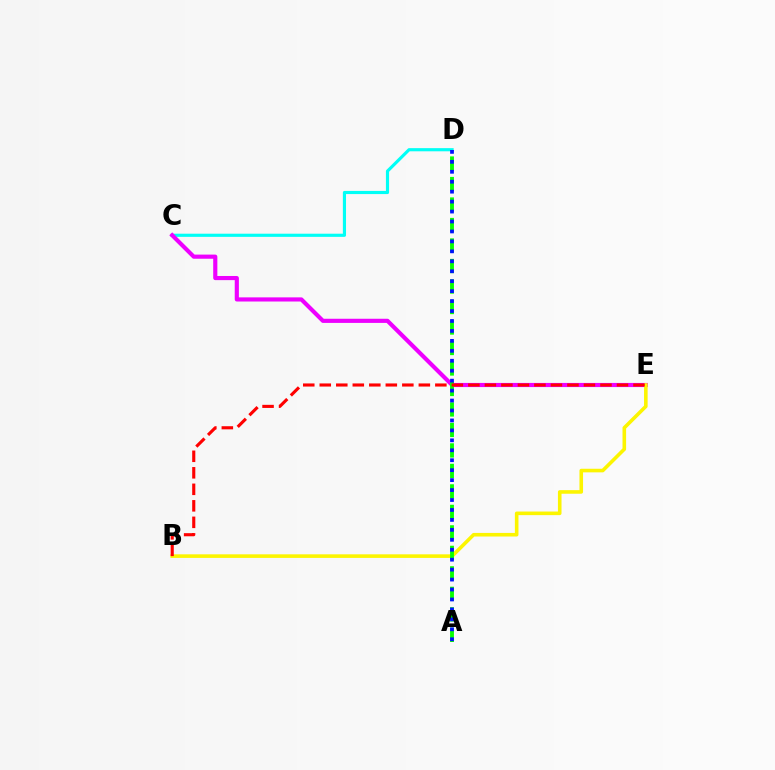{('C', 'D'): [{'color': '#00fff6', 'line_style': 'solid', 'thickness': 2.27}], ('C', 'E'): [{'color': '#ee00ff', 'line_style': 'solid', 'thickness': 2.98}], ('B', 'E'): [{'color': '#fcf500', 'line_style': 'solid', 'thickness': 2.58}, {'color': '#ff0000', 'line_style': 'dashed', 'thickness': 2.24}], ('A', 'D'): [{'color': '#08ff00', 'line_style': 'dashed', 'thickness': 2.78}, {'color': '#0010ff', 'line_style': 'dotted', 'thickness': 2.7}]}